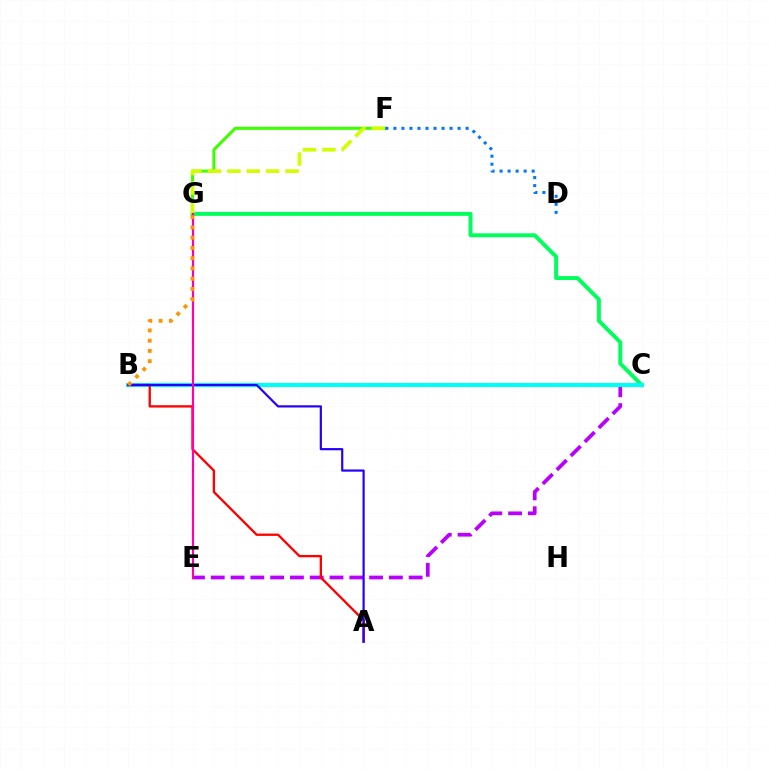{('F', 'G'): [{'color': '#3dff00', 'line_style': 'solid', 'thickness': 2.19}, {'color': '#d1ff00', 'line_style': 'dashed', 'thickness': 2.64}], ('C', 'G'): [{'color': '#00ff5c', 'line_style': 'solid', 'thickness': 2.84}], ('C', 'E'): [{'color': '#b900ff', 'line_style': 'dashed', 'thickness': 2.69}], ('B', 'C'): [{'color': '#00fff6', 'line_style': 'solid', 'thickness': 2.96}], ('D', 'F'): [{'color': '#0074ff', 'line_style': 'dotted', 'thickness': 2.18}], ('A', 'B'): [{'color': '#ff0000', 'line_style': 'solid', 'thickness': 1.67}, {'color': '#2500ff', 'line_style': 'solid', 'thickness': 1.58}], ('E', 'G'): [{'color': '#ff00ac', 'line_style': 'solid', 'thickness': 1.57}], ('B', 'G'): [{'color': '#ff9400', 'line_style': 'dotted', 'thickness': 2.78}]}